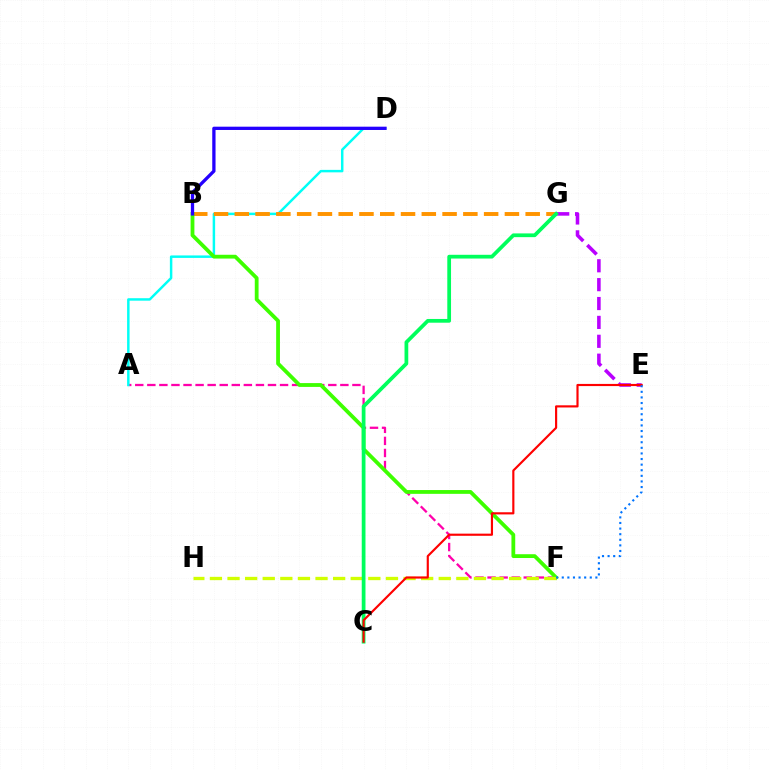{('A', 'F'): [{'color': '#ff00ac', 'line_style': 'dashed', 'thickness': 1.64}], ('A', 'D'): [{'color': '#00fff6', 'line_style': 'solid', 'thickness': 1.78}], ('B', 'G'): [{'color': '#ff9400', 'line_style': 'dashed', 'thickness': 2.82}], ('B', 'F'): [{'color': '#3dff00', 'line_style': 'solid', 'thickness': 2.73}], ('E', 'G'): [{'color': '#b900ff', 'line_style': 'dashed', 'thickness': 2.57}], ('F', 'H'): [{'color': '#d1ff00', 'line_style': 'dashed', 'thickness': 2.39}], ('C', 'G'): [{'color': '#00ff5c', 'line_style': 'solid', 'thickness': 2.69}], ('B', 'D'): [{'color': '#2500ff', 'line_style': 'solid', 'thickness': 2.37}], ('C', 'E'): [{'color': '#ff0000', 'line_style': 'solid', 'thickness': 1.55}], ('E', 'F'): [{'color': '#0074ff', 'line_style': 'dotted', 'thickness': 1.52}]}